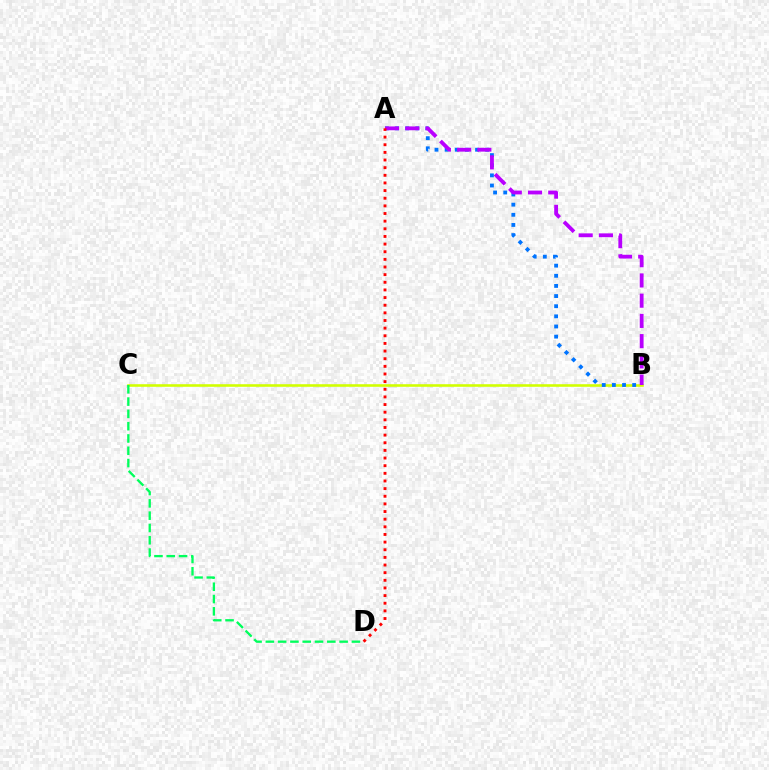{('B', 'C'): [{'color': '#d1ff00', 'line_style': 'solid', 'thickness': 1.86}], ('A', 'B'): [{'color': '#0074ff', 'line_style': 'dotted', 'thickness': 2.75}, {'color': '#b900ff', 'line_style': 'dashed', 'thickness': 2.75}], ('C', 'D'): [{'color': '#00ff5c', 'line_style': 'dashed', 'thickness': 1.67}], ('A', 'D'): [{'color': '#ff0000', 'line_style': 'dotted', 'thickness': 2.08}]}